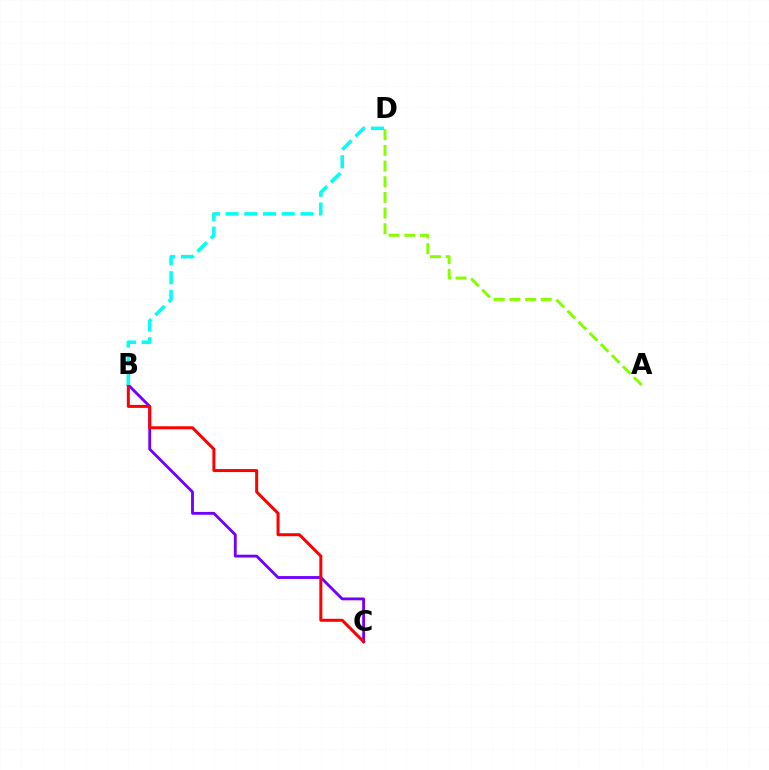{('B', 'C'): [{'color': '#7200ff', 'line_style': 'solid', 'thickness': 2.04}, {'color': '#ff0000', 'line_style': 'solid', 'thickness': 2.17}], ('A', 'D'): [{'color': '#84ff00', 'line_style': 'dashed', 'thickness': 2.13}], ('B', 'D'): [{'color': '#00fff6', 'line_style': 'dashed', 'thickness': 2.54}]}